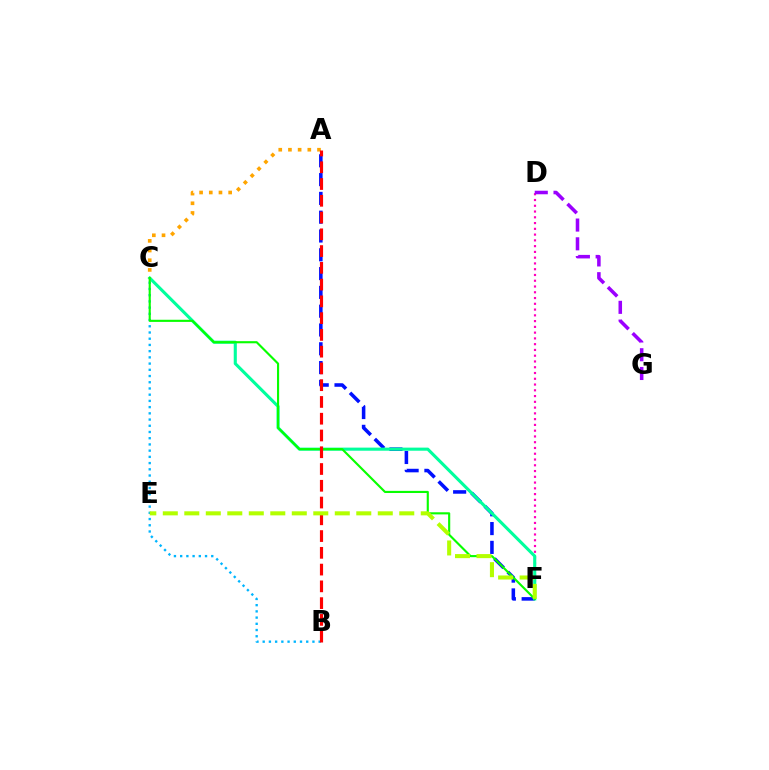{('D', 'F'): [{'color': '#ff00bd', 'line_style': 'dotted', 'thickness': 1.57}], ('A', 'F'): [{'color': '#0010ff', 'line_style': 'dashed', 'thickness': 2.55}], ('C', 'F'): [{'color': '#00ff9d', 'line_style': 'solid', 'thickness': 2.23}, {'color': '#08ff00', 'line_style': 'solid', 'thickness': 1.54}], ('B', 'C'): [{'color': '#00b5ff', 'line_style': 'dotted', 'thickness': 1.69}], ('A', 'C'): [{'color': '#ffa500', 'line_style': 'dotted', 'thickness': 2.63}], ('A', 'B'): [{'color': '#ff0000', 'line_style': 'dashed', 'thickness': 2.28}], ('D', 'G'): [{'color': '#9b00ff', 'line_style': 'dashed', 'thickness': 2.55}], ('E', 'F'): [{'color': '#b3ff00', 'line_style': 'dashed', 'thickness': 2.92}]}